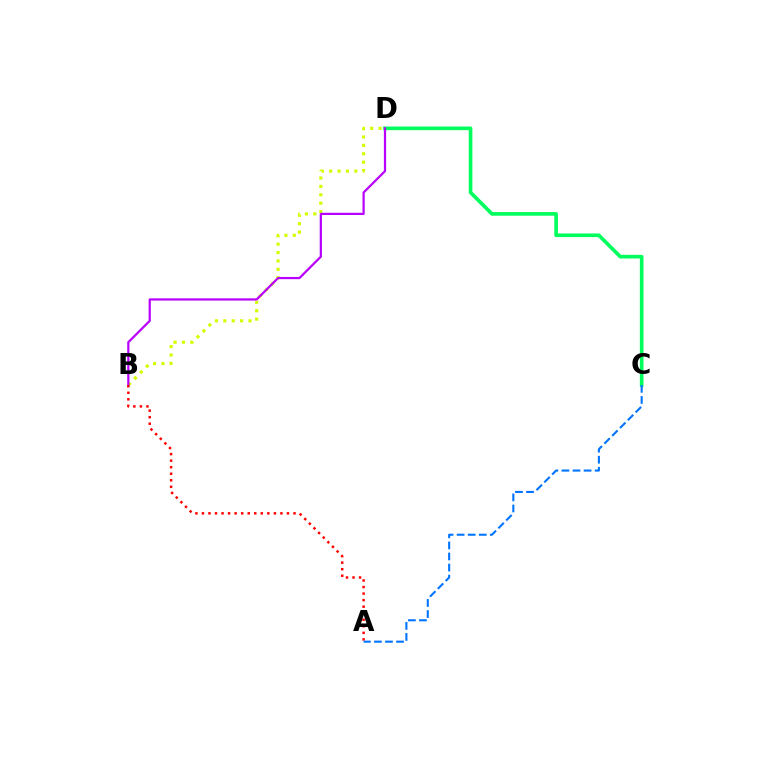{('B', 'D'): [{'color': '#d1ff00', 'line_style': 'dotted', 'thickness': 2.28}, {'color': '#b900ff', 'line_style': 'solid', 'thickness': 1.6}], ('C', 'D'): [{'color': '#00ff5c', 'line_style': 'solid', 'thickness': 2.62}], ('A', 'B'): [{'color': '#ff0000', 'line_style': 'dotted', 'thickness': 1.78}], ('A', 'C'): [{'color': '#0074ff', 'line_style': 'dashed', 'thickness': 1.5}]}